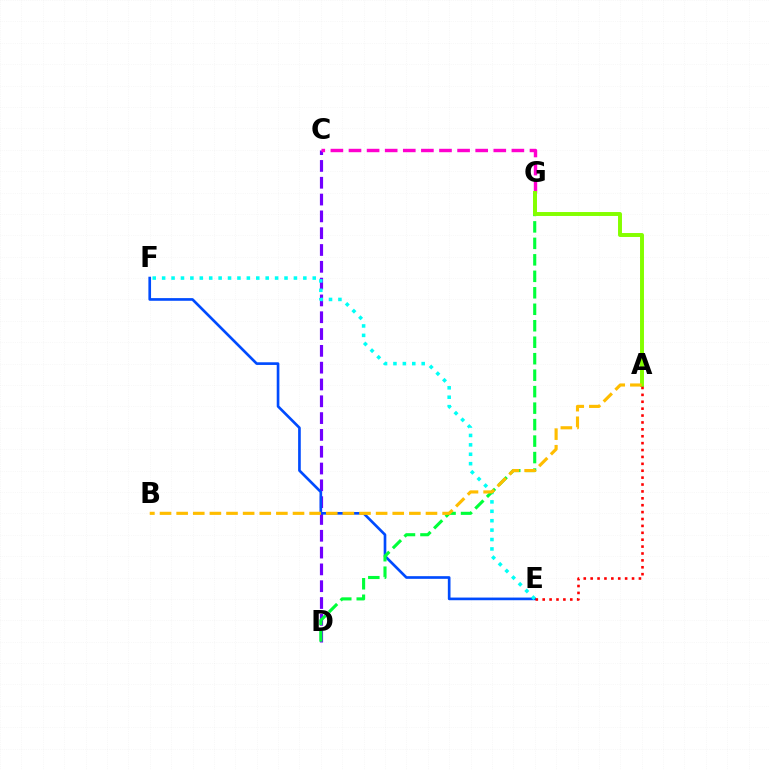{('C', 'D'): [{'color': '#7200ff', 'line_style': 'dashed', 'thickness': 2.28}], ('C', 'G'): [{'color': '#ff00cf', 'line_style': 'dashed', 'thickness': 2.46}], ('E', 'F'): [{'color': '#004bff', 'line_style': 'solid', 'thickness': 1.92}, {'color': '#00fff6', 'line_style': 'dotted', 'thickness': 2.56}], ('D', 'G'): [{'color': '#00ff39', 'line_style': 'dashed', 'thickness': 2.24}], ('A', 'G'): [{'color': '#84ff00', 'line_style': 'solid', 'thickness': 2.84}], ('A', 'B'): [{'color': '#ffbd00', 'line_style': 'dashed', 'thickness': 2.26}], ('A', 'E'): [{'color': '#ff0000', 'line_style': 'dotted', 'thickness': 1.87}]}